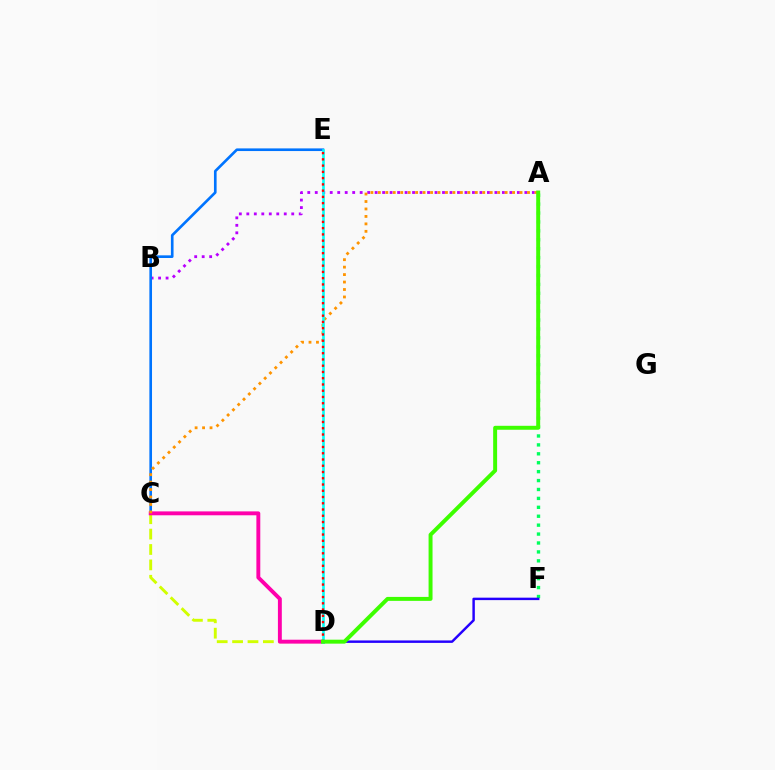{('A', 'B'): [{'color': '#b900ff', 'line_style': 'dotted', 'thickness': 2.03}], ('A', 'F'): [{'color': '#00ff5c', 'line_style': 'dotted', 'thickness': 2.42}], ('C', 'D'): [{'color': '#d1ff00', 'line_style': 'dashed', 'thickness': 2.09}, {'color': '#ff00ac', 'line_style': 'solid', 'thickness': 2.8}], ('C', 'E'): [{'color': '#0074ff', 'line_style': 'solid', 'thickness': 1.91}], ('A', 'C'): [{'color': '#ff9400', 'line_style': 'dotted', 'thickness': 2.03}], ('D', 'F'): [{'color': '#2500ff', 'line_style': 'solid', 'thickness': 1.76}], ('D', 'E'): [{'color': '#00fff6', 'line_style': 'solid', 'thickness': 1.9}, {'color': '#ff0000', 'line_style': 'dotted', 'thickness': 1.7}], ('A', 'D'): [{'color': '#3dff00', 'line_style': 'solid', 'thickness': 2.85}]}